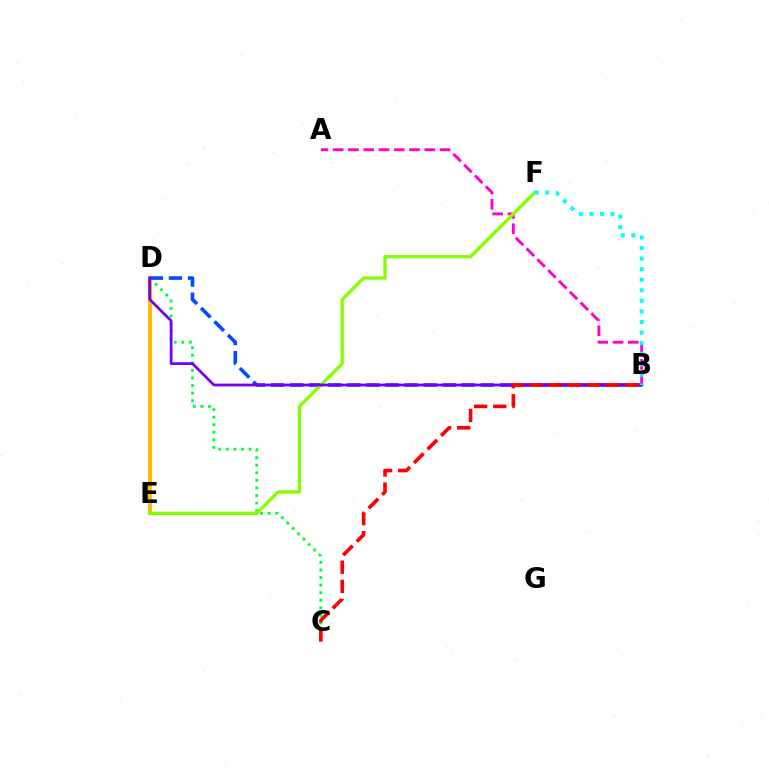{('C', 'D'): [{'color': '#00ff39', 'line_style': 'dotted', 'thickness': 2.06}], ('D', 'E'): [{'color': '#ffbd00', 'line_style': 'solid', 'thickness': 2.9}], ('A', 'B'): [{'color': '#ff00cf', 'line_style': 'dashed', 'thickness': 2.08}], ('B', 'D'): [{'color': '#004bff', 'line_style': 'dashed', 'thickness': 2.59}, {'color': '#7200ff', 'line_style': 'solid', 'thickness': 1.99}], ('E', 'F'): [{'color': '#84ff00', 'line_style': 'solid', 'thickness': 2.36}], ('B', 'C'): [{'color': '#ff0000', 'line_style': 'dashed', 'thickness': 2.6}], ('B', 'F'): [{'color': '#00fff6', 'line_style': 'dotted', 'thickness': 2.87}]}